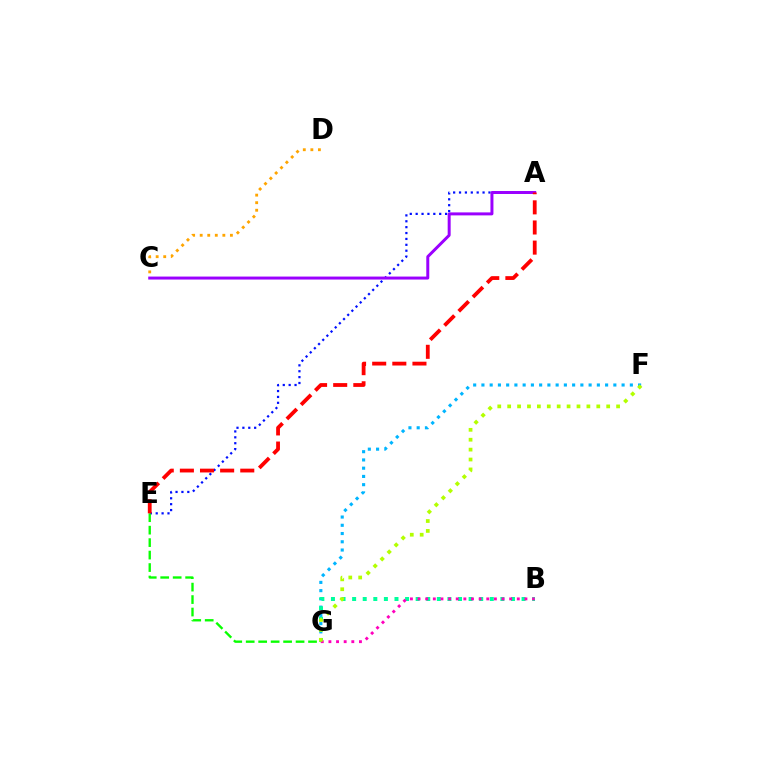{('A', 'E'): [{'color': '#0010ff', 'line_style': 'dotted', 'thickness': 1.6}, {'color': '#ff0000', 'line_style': 'dashed', 'thickness': 2.73}], ('E', 'G'): [{'color': '#08ff00', 'line_style': 'dashed', 'thickness': 1.69}], ('F', 'G'): [{'color': '#00b5ff', 'line_style': 'dotted', 'thickness': 2.24}, {'color': '#b3ff00', 'line_style': 'dotted', 'thickness': 2.69}], ('C', 'D'): [{'color': '#ffa500', 'line_style': 'dotted', 'thickness': 2.05}], ('B', 'G'): [{'color': '#00ff9d', 'line_style': 'dotted', 'thickness': 2.88}, {'color': '#ff00bd', 'line_style': 'dotted', 'thickness': 2.07}], ('A', 'C'): [{'color': '#9b00ff', 'line_style': 'solid', 'thickness': 2.15}]}